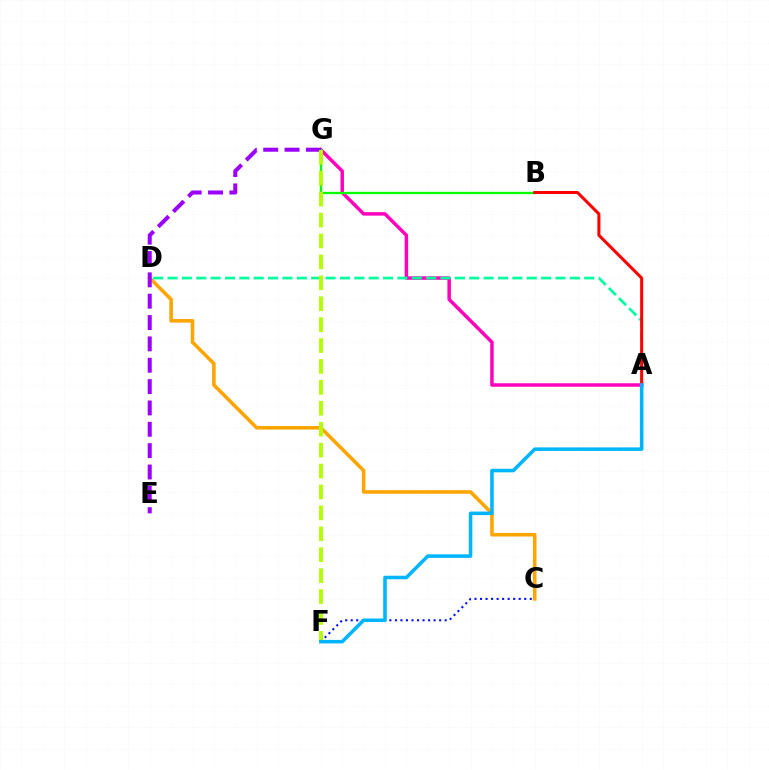{('A', 'G'): [{'color': '#ff00bd', 'line_style': 'solid', 'thickness': 2.5}], ('B', 'G'): [{'color': '#08ff00', 'line_style': 'solid', 'thickness': 1.68}], ('C', 'F'): [{'color': '#0010ff', 'line_style': 'dotted', 'thickness': 1.5}], ('C', 'D'): [{'color': '#ffa500', 'line_style': 'solid', 'thickness': 2.57}], ('E', 'G'): [{'color': '#9b00ff', 'line_style': 'dashed', 'thickness': 2.9}], ('A', 'D'): [{'color': '#00ff9d', 'line_style': 'dashed', 'thickness': 1.95}], ('F', 'G'): [{'color': '#b3ff00', 'line_style': 'dashed', 'thickness': 2.84}], ('A', 'B'): [{'color': '#ff0000', 'line_style': 'solid', 'thickness': 2.18}], ('A', 'F'): [{'color': '#00b5ff', 'line_style': 'solid', 'thickness': 2.55}]}